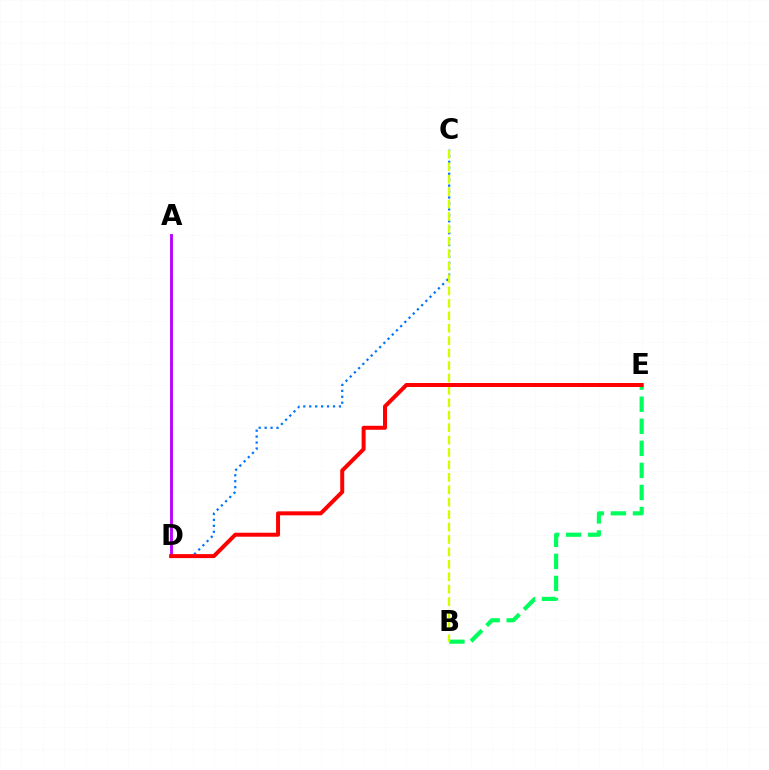{('C', 'D'): [{'color': '#0074ff', 'line_style': 'dotted', 'thickness': 1.61}], ('A', 'D'): [{'color': '#b900ff', 'line_style': 'solid', 'thickness': 2.06}], ('B', 'E'): [{'color': '#00ff5c', 'line_style': 'dashed', 'thickness': 3.0}], ('B', 'C'): [{'color': '#d1ff00', 'line_style': 'dashed', 'thickness': 1.69}], ('D', 'E'): [{'color': '#ff0000', 'line_style': 'solid', 'thickness': 2.87}]}